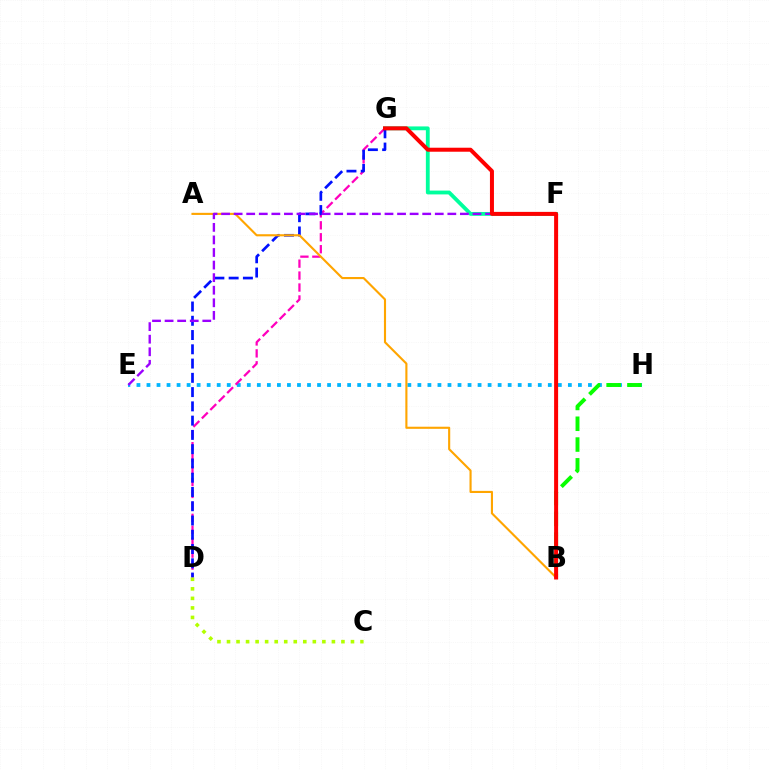{('E', 'H'): [{'color': '#00b5ff', 'line_style': 'dotted', 'thickness': 2.73}], ('D', 'G'): [{'color': '#ff00bd', 'line_style': 'dashed', 'thickness': 1.62}, {'color': '#0010ff', 'line_style': 'dashed', 'thickness': 1.94}], ('F', 'G'): [{'color': '#00ff9d', 'line_style': 'solid', 'thickness': 2.75}], ('B', 'H'): [{'color': '#08ff00', 'line_style': 'dashed', 'thickness': 2.82}], ('A', 'B'): [{'color': '#ffa500', 'line_style': 'solid', 'thickness': 1.53}], ('E', 'F'): [{'color': '#9b00ff', 'line_style': 'dashed', 'thickness': 1.71}], ('B', 'G'): [{'color': '#ff0000', 'line_style': 'solid', 'thickness': 2.88}], ('C', 'D'): [{'color': '#b3ff00', 'line_style': 'dotted', 'thickness': 2.59}]}